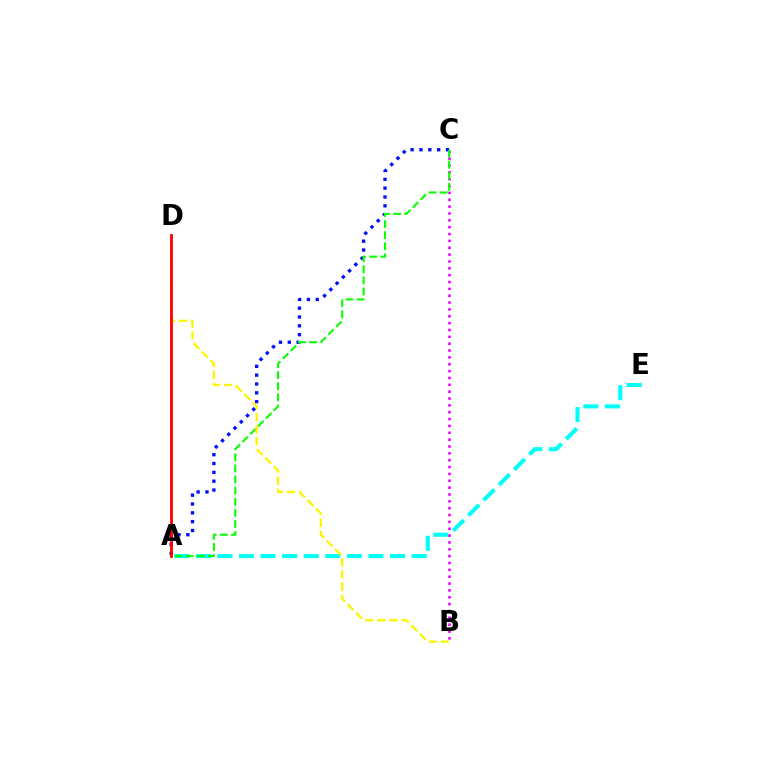{('A', 'C'): [{'color': '#0010ff', 'line_style': 'dotted', 'thickness': 2.4}, {'color': '#08ff00', 'line_style': 'dashed', 'thickness': 1.51}], ('A', 'E'): [{'color': '#00fff6', 'line_style': 'dashed', 'thickness': 2.93}], ('B', 'C'): [{'color': '#ee00ff', 'line_style': 'dotted', 'thickness': 1.86}], ('B', 'D'): [{'color': '#fcf500', 'line_style': 'dashed', 'thickness': 1.64}], ('A', 'D'): [{'color': '#ff0000', 'line_style': 'solid', 'thickness': 2.02}]}